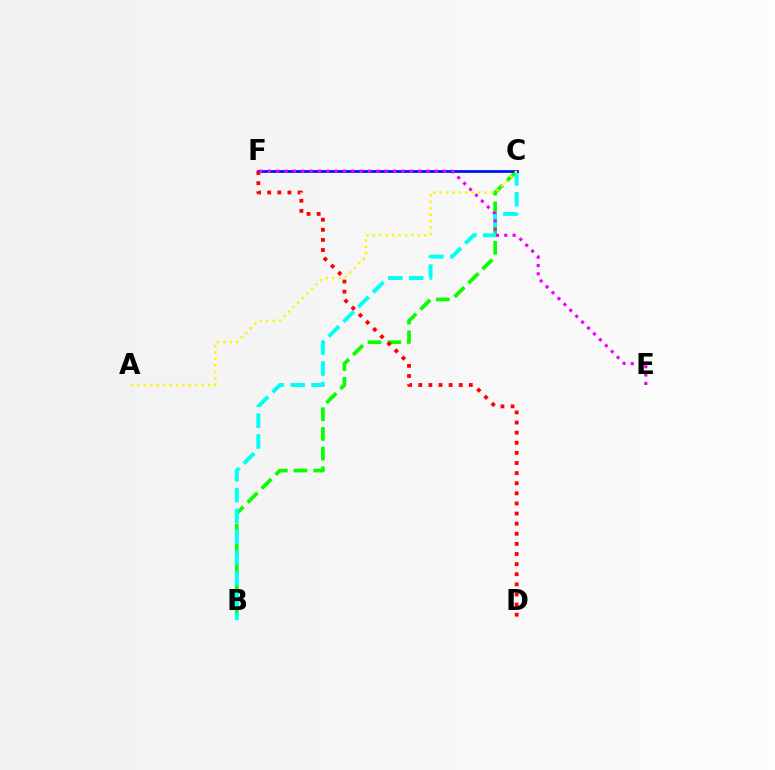{('B', 'C'): [{'color': '#08ff00', 'line_style': 'dashed', 'thickness': 2.68}, {'color': '#00fff6', 'line_style': 'dashed', 'thickness': 2.83}], ('C', 'F'): [{'color': '#0010ff', 'line_style': 'solid', 'thickness': 1.99}], ('D', 'F'): [{'color': '#ff0000', 'line_style': 'dotted', 'thickness': 2.75}], ('E', 'F'): [{'color': '#ee00ff', 'line_style': 'dotted', 'thickness': 2.27}], ('A', 'C'): [{'color': '#fcf500', 'line_style': 'dotted', 'thickness': 1.75}]}